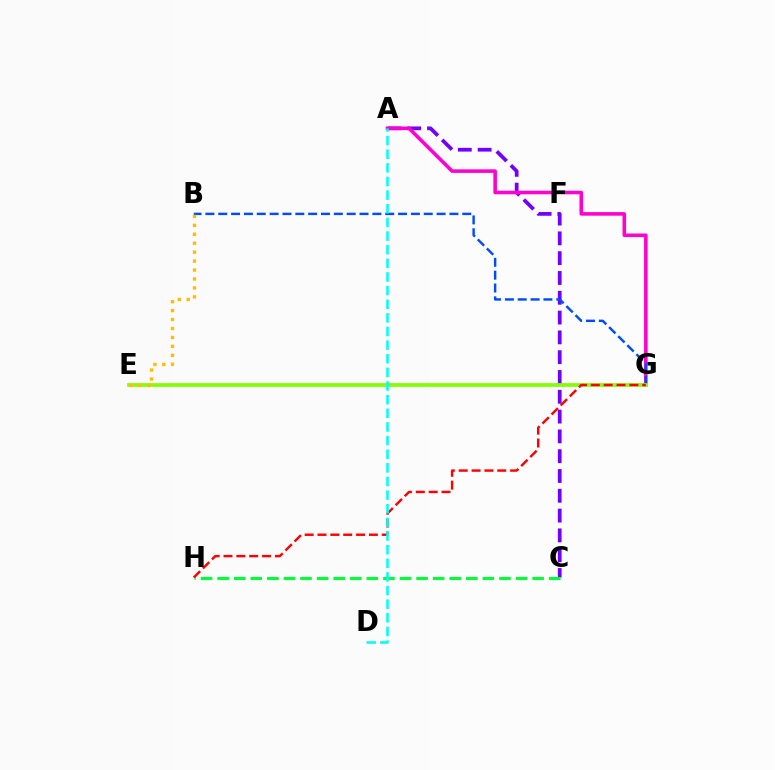{('A', 'C'): [{'color': '#7200ff', 'line_style': 'dashed', 'thickness': 2.69}], ('A', 'G'): [{'color': '#ff00cf', 'line_style': 'solid', 'thickness': 2.57}], ('B', 'G'): [{'color': '#004bff', 'line_style': 'dashed', 'thickness': 1.74}], ('E', 'G'): [{'color': '#84ff00', 'line_style': 'solid', 'thickness': 2.68}], ('C', 'H'): [{'color': '#00ff39', 'line_style': 'dashed', 'thickness': 2.25}], ('B', 'E'): [{'color': '#ffbd00', 'line_style': 'dotted', 'thickness': 2.43}], ('G', 'H'): [{'color': '#ff0000', 'line_style': 'dashed', 'thickness': 1.75}], ('A', 'D'): [{'color': '#00fff6', 'line_style': 'dashed', 'thickness': 1.85}]}